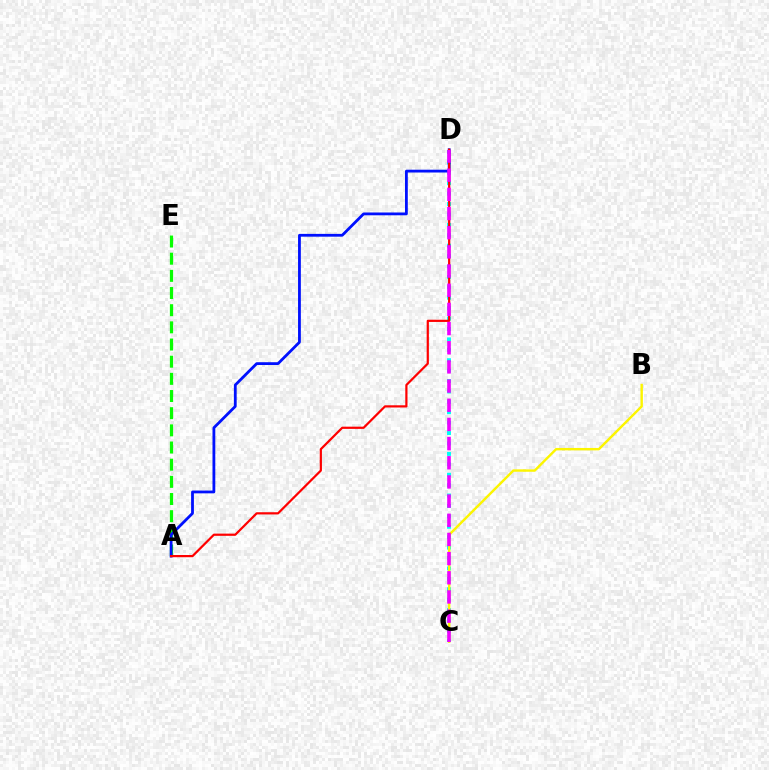{('A', 'E'): [{'color': '#08ff00', 'line_style': 'dashed', 'thickness': 2.33}], ('C', 'D'): [{'color': '#00fff6', 'line_style': 'dotted', 'thickness': 2.83}, {'color': '#ee00ff', 'line_style': 'dashed', 'thickness': 2.6}], ('A', 'D'): [{'color': '#0010ff', 'line_style': 'solid', 'thickness': 2.01}, {'color': '#ff0000', 'line_style': 'solid', 'thickness': 1.59}], ('B', 'C'): [{'color': '#fcf500', 'line_style': 'solid', 'thickness': 1.75}]}